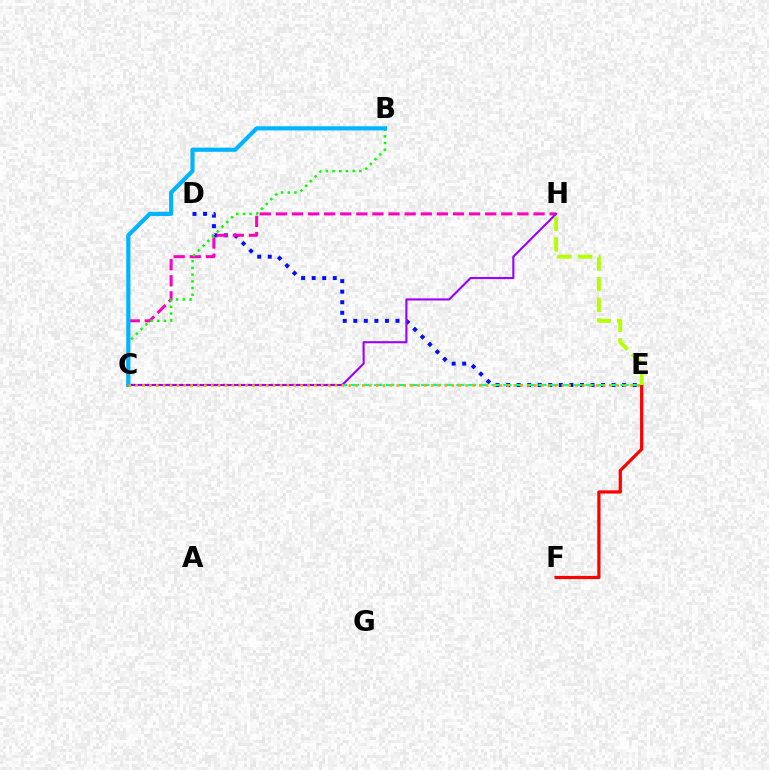{('D', 'E'): [{'color': '#0010ff', 'line_style': 'dotted', 'thickness': 2.87}], ('C', 'H'): [{'color': '#ff00bd', 'line_style': 'dashed', 'thickness': 2.19}, {'color': '#9b00ff', 'line_style': 'solid', 'thickness': 1.52}], ('C', 'E'): [{'color': '#00ff9d', 'line_style': 'dashed', 'thickness': 1.59}, {'color': '#ffa500', 'line_style': 'dotted', 'thickness': 1.87}], ('E', 'F'): [{'color': '#ff0000', 'line_style': 'solid', 'thickness': 2.32}], ('B', 'C'): [{'color': '#08ff00', 'line_style': 'dotted', 'thickness': 1.82}, {'color': '#00b5ff', 'line_style': 'solid', 'thickness': 3.0}], ('E', 'H'): [{'color': '#b3ff00', 'line_style': 'dashed', 'thickness': 2.8}]}